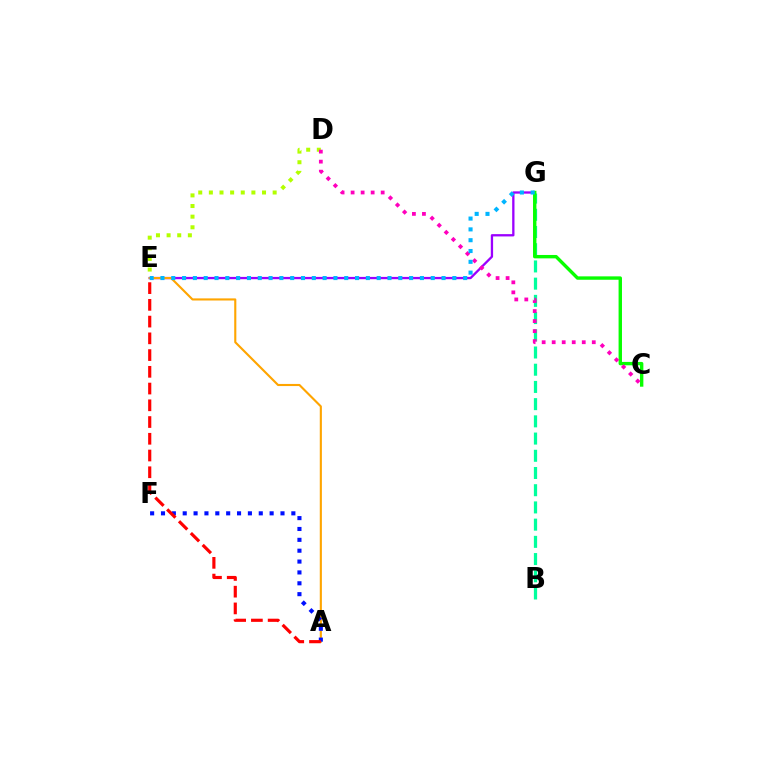{('D', 'E'): [{'color': '#b3ff00', 'line_style': 'dotted', 'thickness': 2.89}], ('E', 'G'): [{'color': '#9b00ff', 'line_style': 'solid', 'thickness': 1.66}, {'color': '#00b5ff', 'line_style': 'dotted', 'thickness': 2.94}], ('B', 'G'): [{'color': '#00ff9d', 'line_style': 'dashed', 'thickness': 2.34}], ('C', 'G'): [{'color': '#08ff00', 'line_style': 'solid', 'thickness': 2.44}], ('A', 'E'): [{'color': '#ffa500', 'line_style': 'solid', 'thickness': 1.53}, {'color': '#ff0000', 'line_style': 'dashed', 'thickness': 2.27}], ('C', 'D'): [{'color': '#ff00bd', 'line_style': 'dotted', 'thickness': 2.72}], ('A', 'F'): [{'color': '#0010ff', 'line_style': 'dotted', 'thickness': 2.95}]}